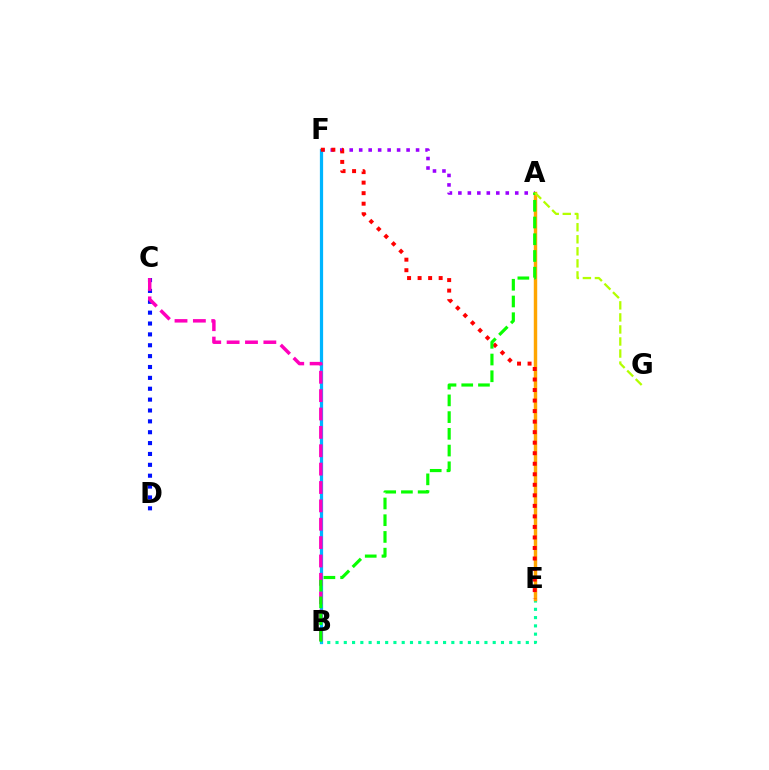{('A', 'F'): [{'color': '#9b00ff', 'line_style': 'dotted', 'thickness': 2.58}], ('B', 'F'): [{'color': '#00b5ff', 'line_style': 'solid', 'thickness': 2.33}], ('C', 'D'): [{'color': '#0010ff', 'line_style': 'dotted', 'thickness': 2.95}], ('B', 'E'): [{'color': '#00ff9d', 'line_style': 'dotted', 'thickness': 2.25}], ('B', 'C'): [{'color': '#ff00bd', 'line_style': 'dashed', 'thickness': 2.5}], ('A', 'E'): [{'color': '#ffa500', 'line_style': 'solid', 'thickness': 2.47}], ('E', 'F'): [{'color': '#ff0000', 'line_style': 'dotted', 'thickness': 2.86}], ('A', 'B'): [{'color': '#08ff00', 'line_style': 'dashed', 'thickness': 2.27}], ('A', 'G'): [{'color': '#b3ff00', 'line_style': 'dashed', 'thickness': 1.64}]}